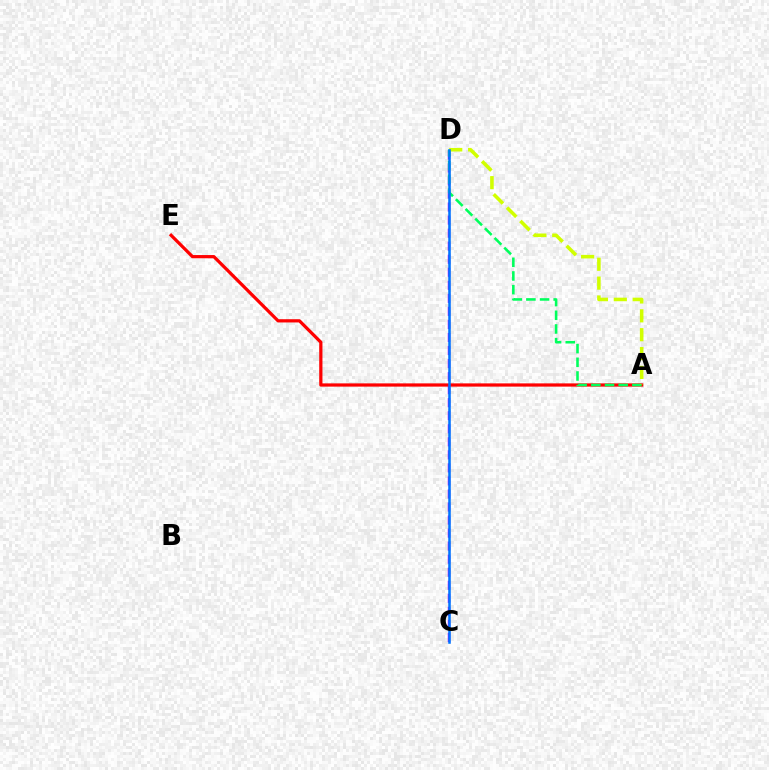{('C', 'D'): [{'color': '#b900ff', 'line_style': 'dashed', 'thickness': 1.77}, {'color': '#0074ff', 'line_style': 'solid', 'thickness': 1.83}], ('A', 'E'): [{'color': '#ff0000', 'line_style': 'solid', 'thickness': 2.33}], ('A', 'D'): [{'color': '#00ff5c', 'line_style': 'dashed', 'thickness': 1.86}, {'color': '#d1ff00', 'line_style': 'dashed', 'thickness': 2.56}]}